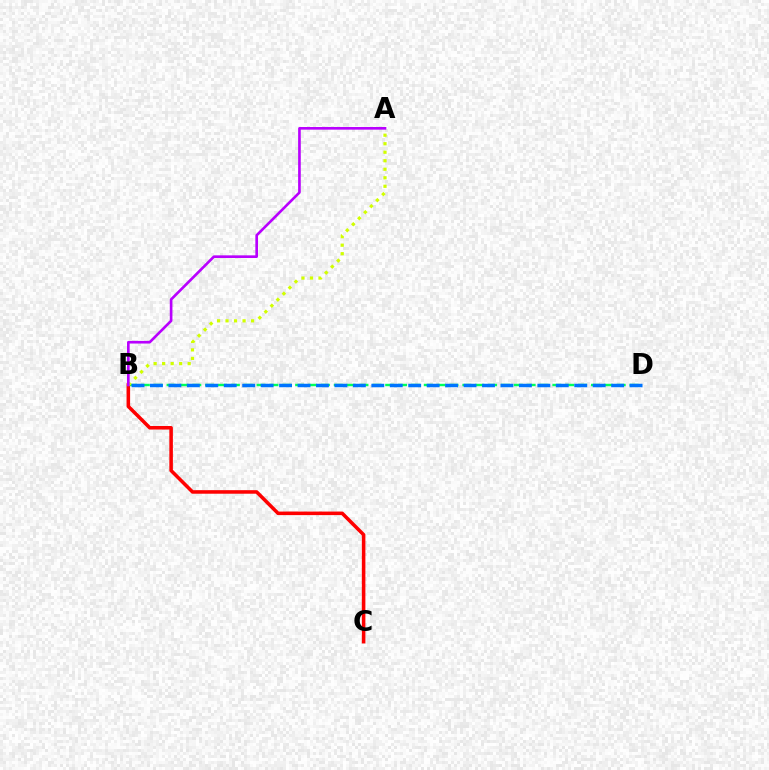{('B', 'D'): [{'color': '#00ff5c', 'line_style': 'dashed', 'thickness': 1.75}, {'color': '#0074ff', 'line_style': 'dashed', 'thickness': 2.51}], ('B', 'C'): [{'color': '#ff0000', 'line_style': 'solid', 'thickness': 2.55}], ('A', 'B'): [{'color': '#d1ff00', 'line_style': 'dotted', 'thickness': 2.31}, {'color': '#b900ff', 'line_style': 'solid', 'thickness': 1.9}]}